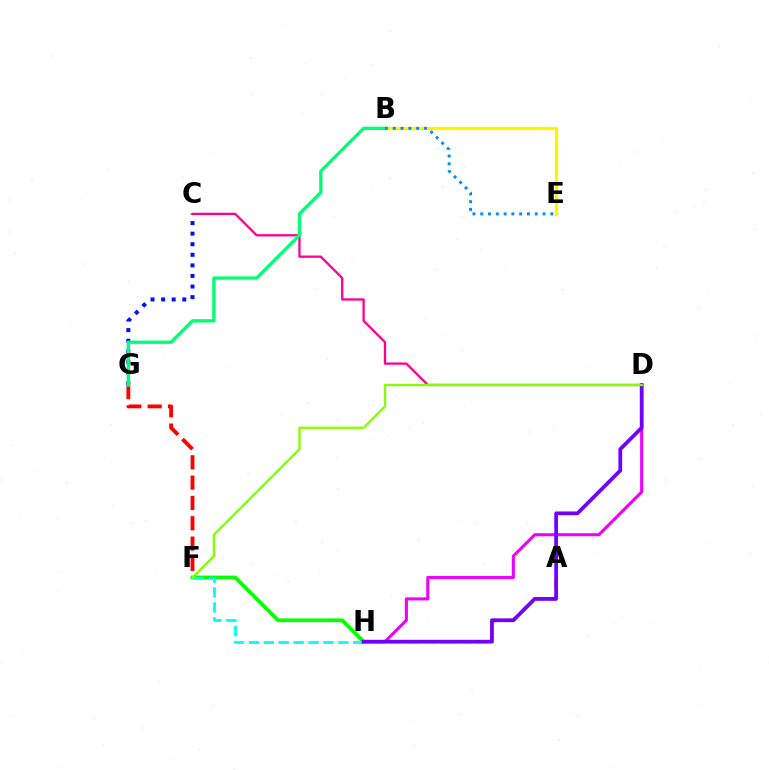{('B', 'E'): [{'color': '#fcf500', 'line_style': 'solid', 'thickness': 2.39}, {'color': '#008cff', 'line_style': 'dotted', 'thickness': 2.12}], ('C', 'G'): [{'color': '#0010ff', 'line_style': 'dotted', 'thickness': 2.87}], ('F', 'G'): [{'color': '#ff0000', 'line_style': 'dashed', 'thickness': 2.76}], ('C', 'D'): [{'color': '#ff0094', 'line_style': 'solid', 'thickness': 1.66}], ('F', 'H'): [{'color': '#08ff00', 'line_style': 'solid', 'thickness': 2.7}, {'color': '#00fff6', 'line_style': 'dashed', 'thickness': 2.02}], ('A', 'H'): [{'color': '#ff7c00', 'line_style': 'dashed', 'thickness': 2.32}], ('D', 'H'): [{'color': '#ee00ff', 'line_style': 'solid', 'thickness': 2.21}, {'color': '#7200ff', 'line_style': 'solid', 'thickness': 2.7}], ('B', 'G'): [{'color': '#00ff74', 'line_style': 'solid', 'thickness': 2.37}], ('D', 'F'): [{'color': '#84ff00', 'line_style': 'solid', 'thickness': 1.67}]}